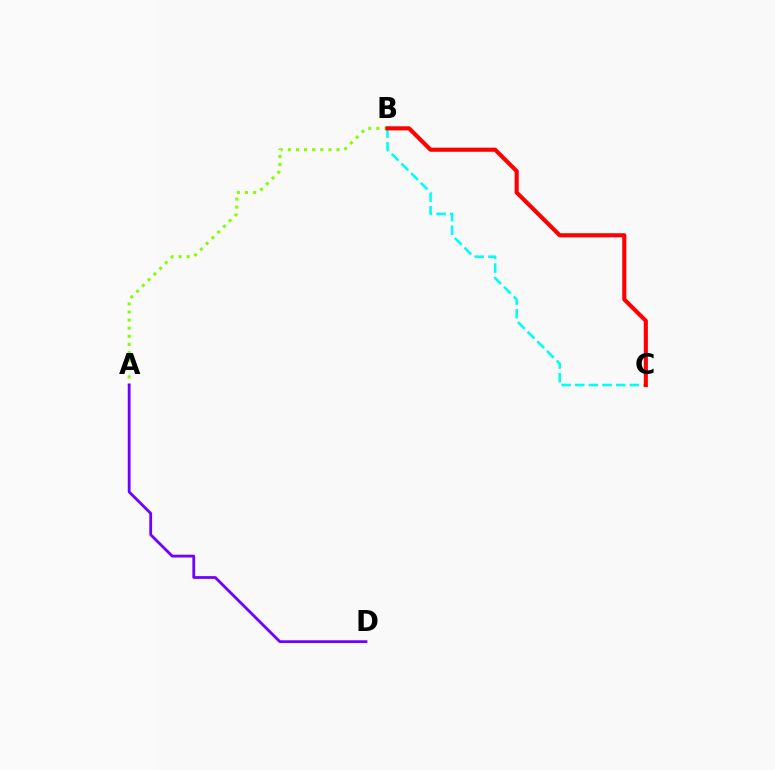{('B', 'C'): [{'color': '#00fff6', 'line_style': 'dashed', 'thickness': 1.86}, {'color': '#ff0000', 'line_style': 'solid', 'thickness': 2.96}], ('A', 'B'): [{'color': '#84ff00', 'line_style': 'dotted', 'thickness': 2.2}], ('A', 'D'): [{'color': '#7200ff', 'line_style': 'solid', 'thickness': 2.01}]}